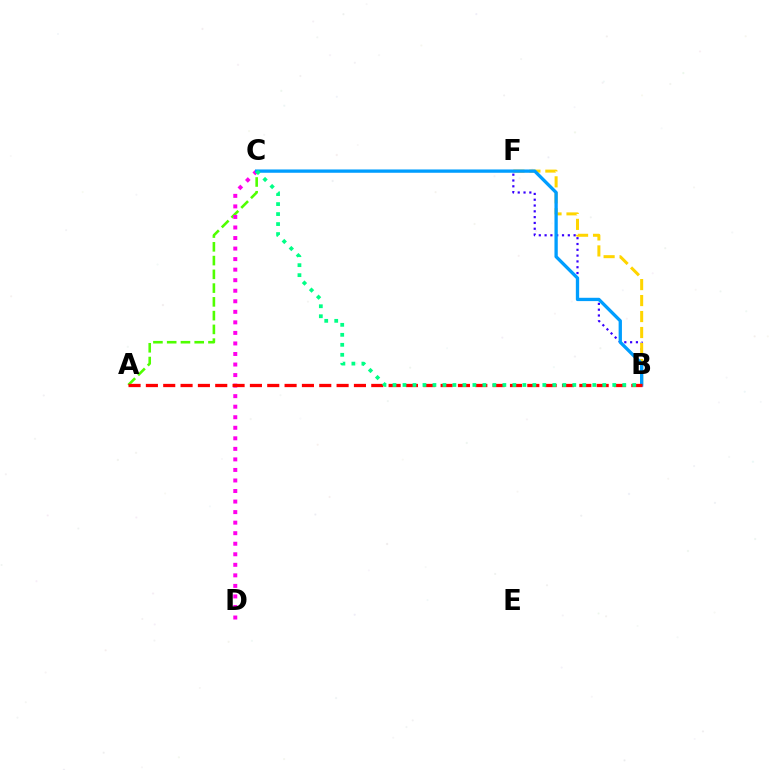{('A', 'C'): [{'color': '#4fff00', 'line_style': 'dashed', 'thickness': 1.87}], ('C', 'D'): [{'color': '#ff00ed', 'line_style': 'dotted', 'thickness': 2.86}], ('B', 'F'): [{'color': '#3700ff', 'line_style': 'dotted', 'thickness': 1.58}, {'color': '#ffd500', 'line_style': 'dashed', 'thickness': 2.17}], ('B', 'C'): [{'color': '#009eff', 'line_style': 'solid', 'thickness': 2.38}, {'color': '#00ff86', 'line_style': 'dotted', 'thickness': 2.71}], ('A', 'B'): [{'color': '#ff0000', 'line_style': 'dashed', 'thickness': 2.36}]}